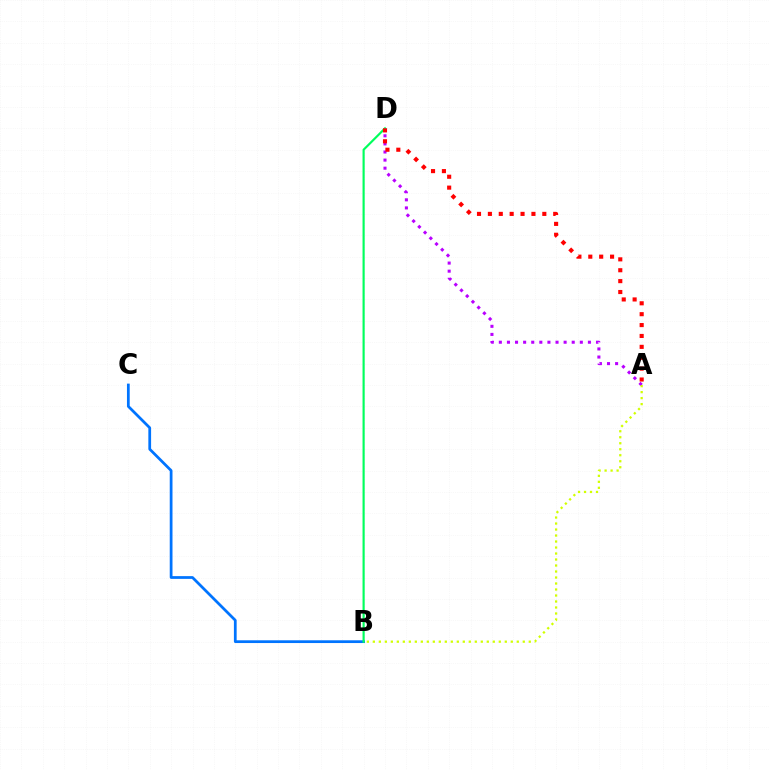{('A', 'D'): [{'color': '#b900ff', 'line_style': 'dotted', 'thickness': 2.2}, {'color': '#ff0000', 'line_style': 'dotted', 'thickness': 2.96}], ('B', 'C'): [{'color': '#0074ff', 'line_style': 'solid', 'thickness': 1.98}], ('B', 'D'): [{'color': '#00ff5c', 'line_style': 'solid', 'thickness': 1.55}], ('A', 'B'): [{'color': '#d1ff00', 'line_style': 'dotted', 'thickness': 1.63}]}